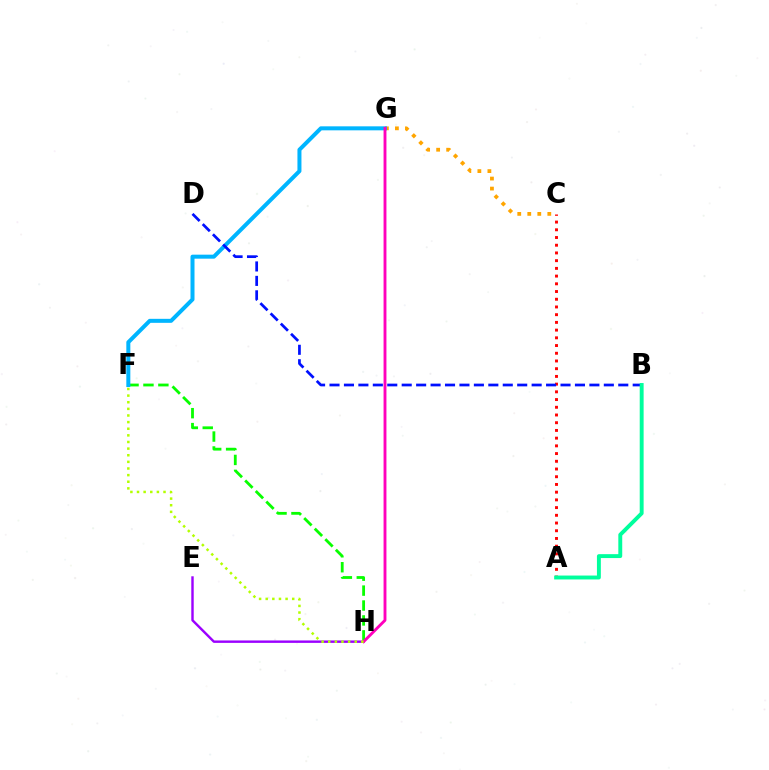{('C', 'G'): [{'color': '#ffa500', 'line_style': 'dotted', 'thickness': 2.72}], ('F', 'H'): [{'color': '#08ff00', 'line_style': 'dashed', 'thickness': 2.03}, {'color': '#b3ff00', 'line_style': 'dotted', 'thickness': 1.8}], ('F', 'G'): [{'color': '#00b5ff', 'line_style': 'solid', 'thickness': 2.89}], ('E', 'H'): [{'color': '#9b00ff', 'line_style': 'solid', 'thickness': 1.74}], ('A', 'C'): [{'color': '#ff0000', 'line_style': 'dotted', 'thickness': 2.1}], ('G', 'H'): [{'color': '#ff00bd', 'line_style': 'solid', 'thickness': 2.07}], ('B', 'D'): [{'color': '#0010ff', 'line_style': 'dashed', 'thickness': 1.96}], ('A', 'B'): [{'color': '#00ff9d', 'line_style': 'solid', 'thickness': 2.81}]}